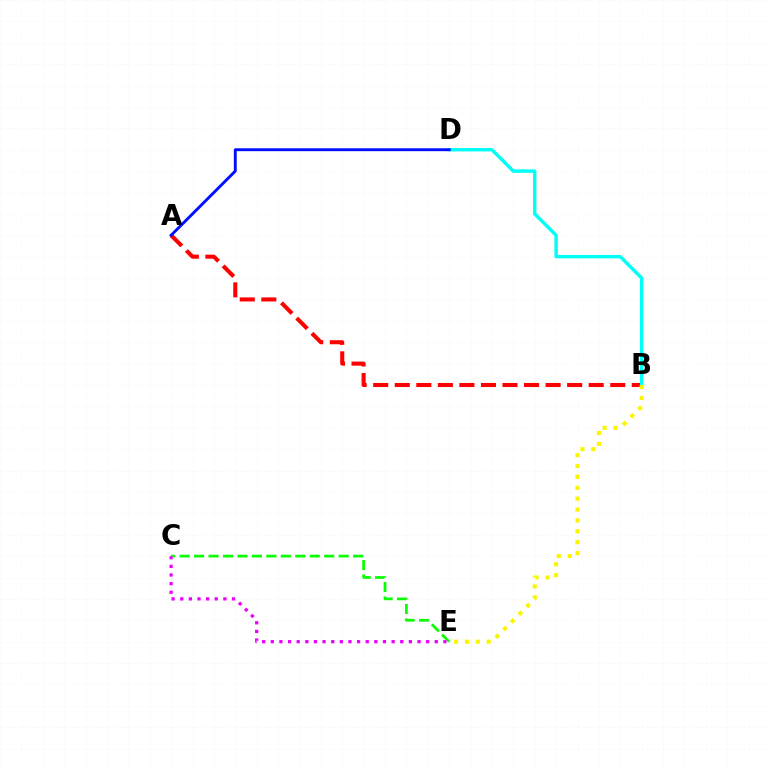{('C', 'E'): [{'color': '#08ff00', 'line_style': 'dashed', 'thickness': 1.96}, {'color': '#ee00ff', 'line_style': 'dotted', 'thickness': 2.34}], ('A', 'B'): [{'color': '#ff0000', 'line_style': 'dashed', 'thickness': 2.93}], ('B', 'D'): [{'color': '#00fff6', 'line_style': 'solid', 'thickness': 2.45}], ('B', 'E'): [{'color': '#fcf500', 'line_style': 'dotted', 'thickness': 2.96}], ('A', 'D'): [{'color': '#0010ff', 'line_style': 'solid', 'thickness': 2.09}]}